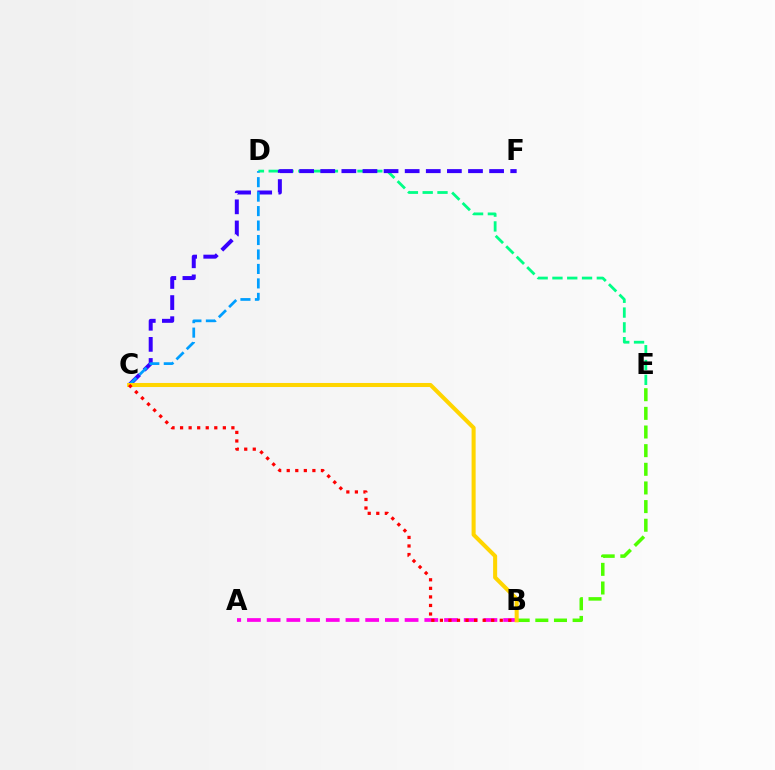{('D', 'E'): [{'color': '#00ff86', 'line_style': 'dashed', 'thickness': 2.01}], ('A', 'B'): [{'color': '#ff00ed', 'line_style': 'dashed', 'thickness': 2.68}], ('B', 'E'): [{'color': '#4fff00', 'line_style': 'dashed', 'thickness': 2.53}], ('C', 'F'): [{'color': '#3700ff', 'line_style': 'dashed', 'thickness': 2.87}], ('C', 'D'): [{'color': '#009eff', 'line_style': 'dashed', 'thickness': 1.96}], ('B', 'C'): [{'color': '#ffd500', 'line_style': 'solid', 'thickness': 2.91}, {'color': '#ff0000', 'line_style': 'dotted', 'thickness': 2.32}]}